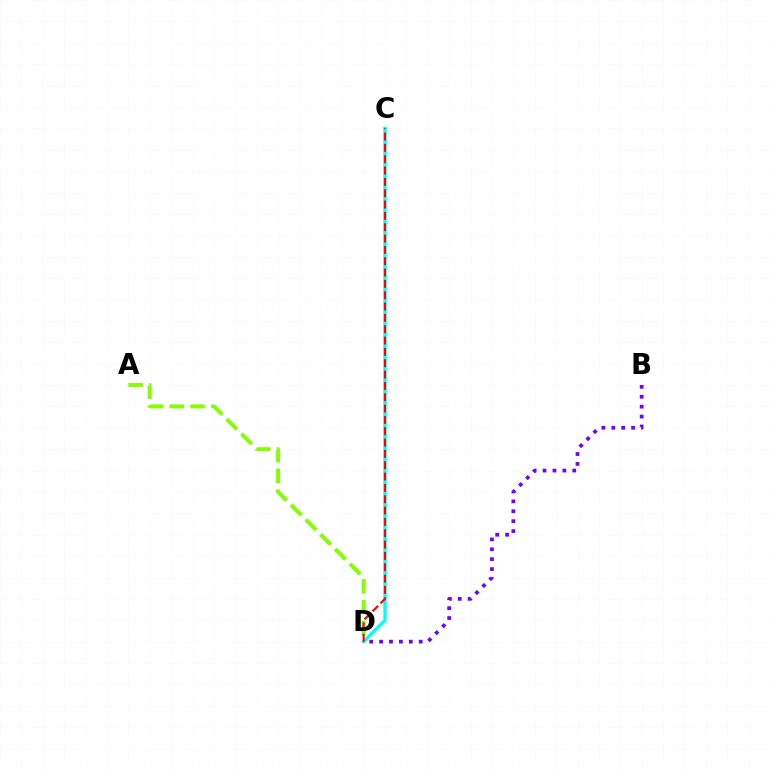{('C', 'D'): [{'color': '#00fff6', 'line_style': 'solid', 'thickness': 2.38}, {'color': '#ff0000', 'line_style': 'dashed', 'thickness': 1.54}], ('A', 'D'): [{'color': '#84ff00', 'line_style': 'dashed', 'thickness': 2.83}], ('B', 'D'): [{'color': '#7200ff', 'line_style': 'dotted', 'thickness': 2.69}]}